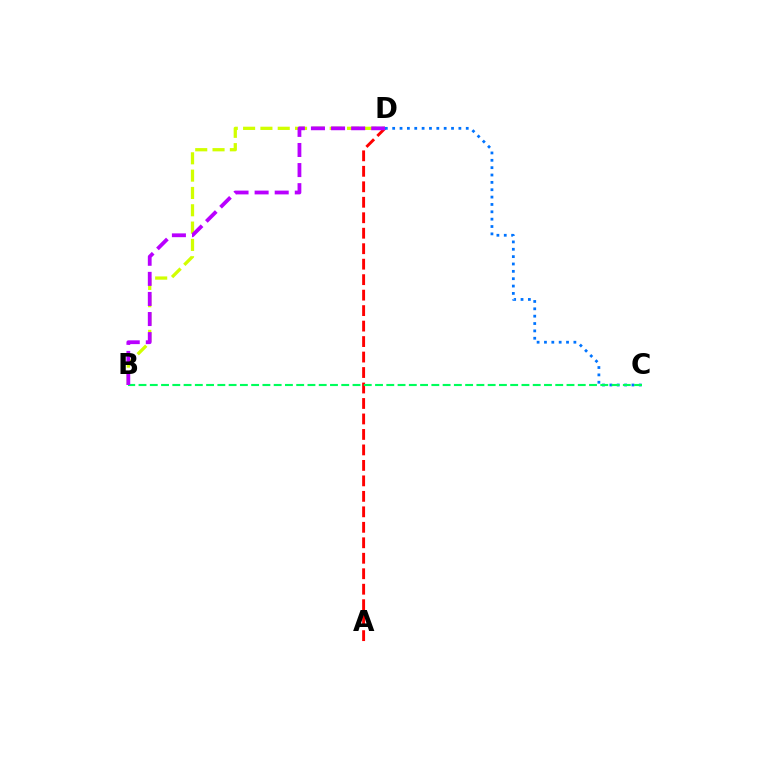{('B', 'D'): [{'color': '#d1ff00', 'line_style': 'dashed', 'thickness': 2.35}, {'color': '#b900ff', 'line_style': 'dashed', 'thickness': 2.73}], ('A', 'D'): [{'color': '#ff0000', 'line_style': 'dashed', 'thickness': 2.1}], ('C', 'D'): [{'color': '#0074ff', 'line_style': 'dotted', 'thickness': 2.0}], ('B', 'C'): [{'color': '#00ff5c', 'line_style': 'dashed', 'thickness': 1.53}]}